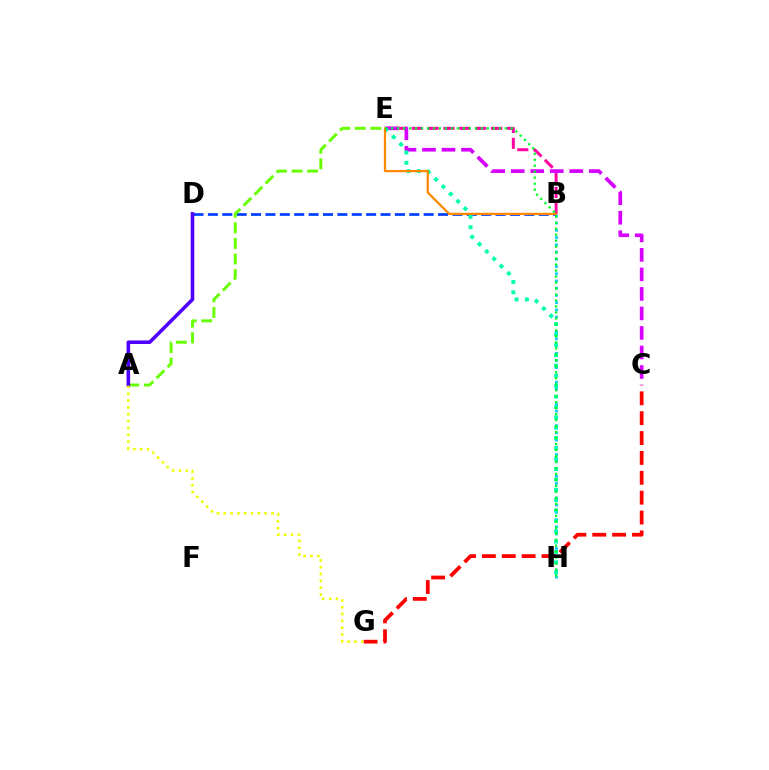{('C', 'G'): [{'color': '#ff0000', 'line_style': 'dashed', 'thickness': 2.7}], ('B', 'E'): [{'color': '#ff00a0', 'line_style': 'dashed', 'thickness': 2.16}, {'color': '#ff8800', 'line_style': 'solid', 'thickness': 1.62}], ('C', 'E'): [{'color': '#d600ff', 'line_style': 'dashed', 'thickness': 2.65}], ('B', 'D'): [{'color': '#003fff', 'line_style': 'dashed', 'thickness': 1.95}], ('A', 'E'): [{'color': '#66ff00', 'line_style': 'dashed', 'thickness': 2.12}], ('B', 'H'): [{'color': '#00c7ff', 'line_style': 'dotted', 'thickness': 1.96}], ('E', 'H'): [{'color': '#00ffaf', 'line_style': 'dotted', 'thickness': 2.81}, {'color': '#00ff27', 'line_style': 'dotted', 'thickness': 1.63}], ('A', 'D'): [{'color': '#4f00ff', 'line_style': 'solid', 'thickness': 2.59}], ('A', 'G'): [{'color': '#eeff00', 'line_style': 'dotted', 'thickness': 1.85}]}